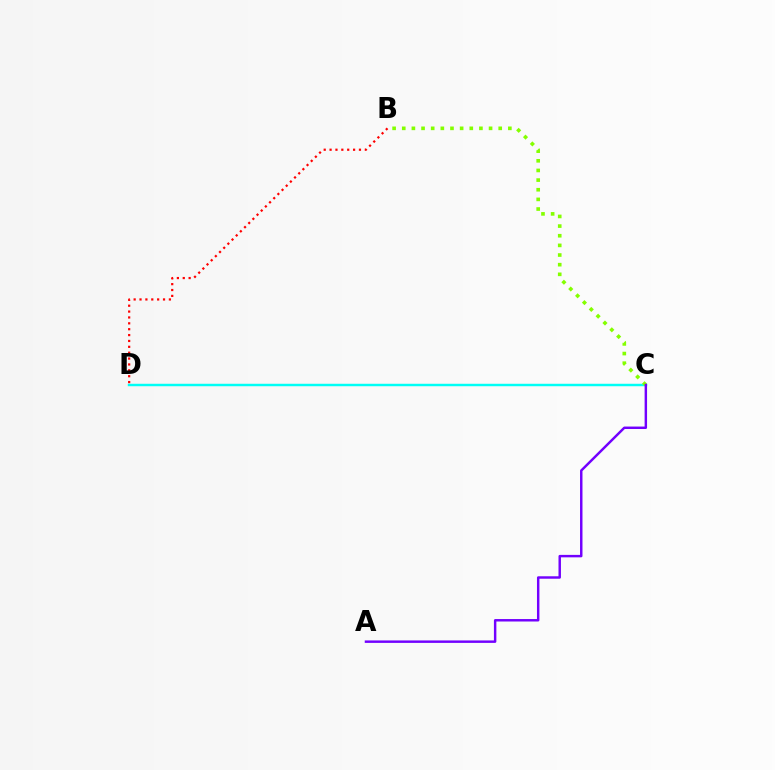{('C', 'D'): [{'color': '#00fff6', 'line_style': 'solid', 'thickness': 1.77}], ('B', 'C'): [{'color': '#84ff00', 'line_style': 'dotted', 'thickness': 2.62}], ('A', 'C'): [{'color': '#7200ff', 'line_style': 'solid', 'thickness': 1.76}], ('B', 'D'): [{'color': '#ff0000', 'line_style': 'dotted', 'thickness': 1.6}]}